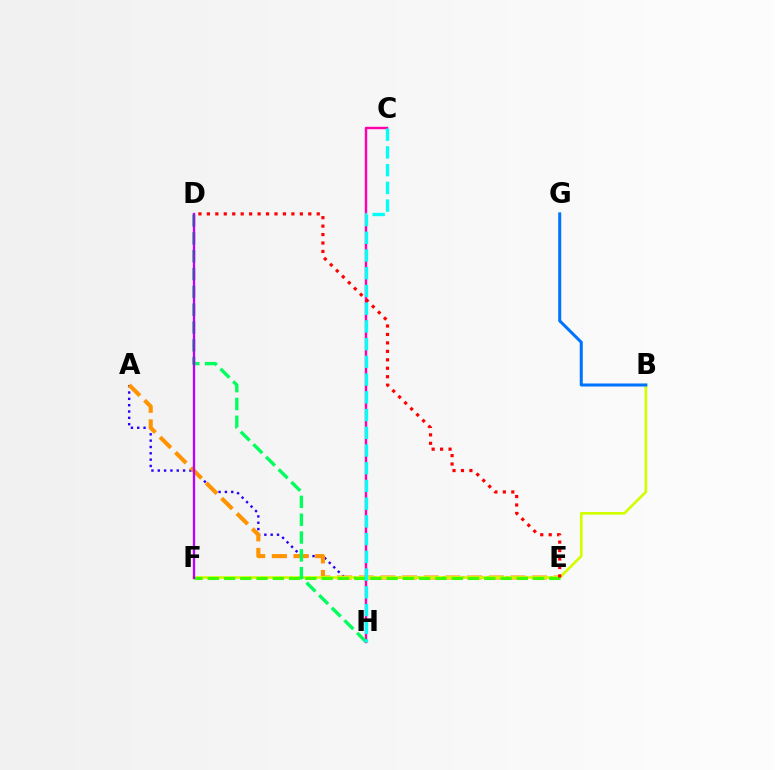{('A', 'E'): [{'color': '#2500ff', 'line_style': 'dotted', 'thickness': 1.72}, {'color': '#ff9400', 'line_style': 'dashed', 'thickness': 2.94}], ('B', 'F'): [{'color': '#d1ff00', 'line_style': 'solid', 'thickness': 1.93}], ('C', 'H'): [{'color': '#ff00ac', 'line_style': 'solid', 'thickness': 1.75}, {'color': '#00fff6', 'line_style': 'dashed', 'thickness': 2.41}], ('D', 'H'): [{'color': '#00ff5c', 'line_style': 'dashed', 'thickness': 2.42}], ('E', 'F'): [{'color': '#3dff00', 'line_style': 'dashed', 'thickness': 2.21}], ('D', 'E'): [{'color': '#ff0000', 'line_style': 'dotted', 'thickness': 2.3}], ('D', 'F'): [{'color': '#b900ff', 'line_style': 'solid', 'thickness': 1.66}], ('B', 'G'): [{'color': '#0074ff', 'line_style': 'solid', 'thickness': 2.18}]}